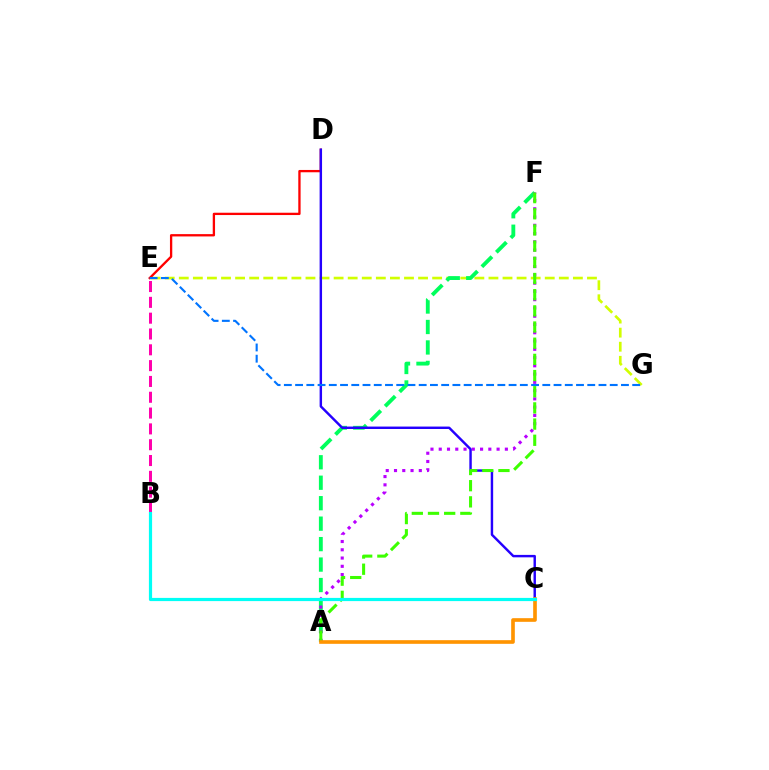{('E', 'G'): [{'color': '#d1ff00', 'line_style': 'dashed', 'thickness': 1.91}, {'color': '#0074ff', 'line_style': 'dashed', 'thickness': 1.53}], ('A', 'F'): [{'color': '#00ff5c', 'line_style': 'dashed', 'thickness': 2.78}, {'color': '#b900ff', 'line_style': 'dotted', 'thickness': 2.25}, {'color': '#3dff00', 'line_style': 'dashed', 'thickness': 2.2}], ('D', 'E'): [{'color': '#ff0000', 'line_style': 'solid', 'thickness': 1.67}], ('C', 'D'): [{'color': '#2500ff', 'line_style': 'solid', 'thickness': 1.75}], ('A', 'C'): [{'color': '#ff9400', 'line_style': 'solid', 'thickness': 2.63}], ('B', 'E'): [{'color': '#ff00ac', 'line_style': 'dashed', 'thickness': 2.15}], ('B', 'C'): [{'color': '#00fff6', 'line_style': 'solid', 'thickness': 2.3}]}